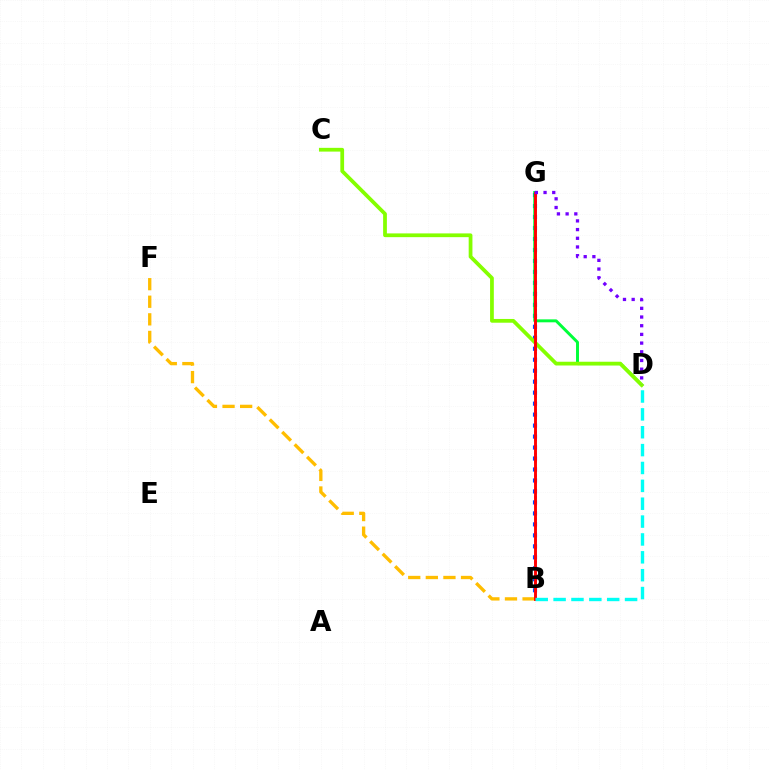{('B', 'G'): [{'color': '#004bff', 'line_style': 'dotted', 'thickness': 2.98}, {'color': '#ff00cf', 'line_style': 'dotted', 'thickness': 1.96}, {'color': '#ff0000', 'line_style': 'solid', 'thickness': 2.09}], ('D', 'G'): [{'color': '#00ff39', 'line_style': 'solid', 'thickness': 2.12}, {'color': '#7200ff', 'line_style': 'dotted', 'thickness': 2.36}], ('C', 'D'): [{'color': '#84ff00', 'line_style': 'solid', 'thickness': 2.7}], ('B', 'F'): [{'color': '#ffbd00', 'line_style': 'dashed', 'thickness': 2.39}], ('B', 'D'): [{'color': '#00fff6', 'line_style': 'dashed', 'thickness': 2.43}]}